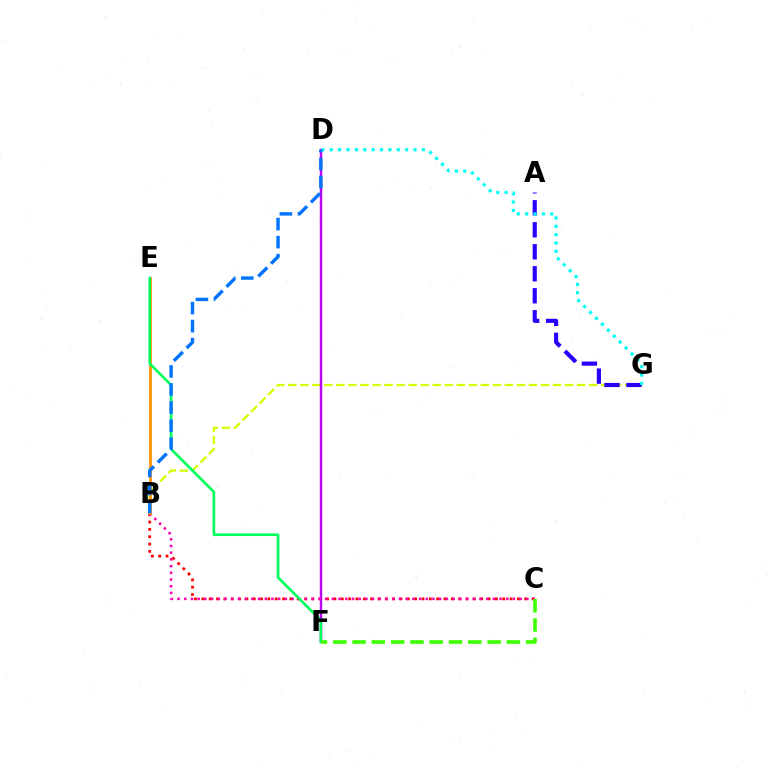{('B', 'G'): [{'color': '#d1ff00', 'line_style': 'dashed', 'thickness': 1.63}], ('B', 'C'): [{'color': '#ff0000', 'line_style': 'dotted', 'thickness': 1.99}, {'color': '#ff00ac', 'line_style': 'dotted', 'thickness': 1.82}], ('A', 'G'): [{'color': '#2500ff', 'line_style': 'dashed', 'thickness': 2.99}], ('D', 'F'): [{'color': '#b900ff', 'line_style': 'solid', 'thickness': 1.76}], ('B', 'E'): [{'color': '#ff9400', 'line_style': 'solid', 'thickness': 2.0}], ('D', 'G'): [{'color': '#00fff6', 'line_style': 'dotted', 'thickness': 2.28}], ('E', 'F'): [{'color': '#00ff5c', 'line_style': 'solid', 'thickness': 1.9}], ('B', 'D'): [{'color': '#0074ff', 'line_style': 'dashed', 'thickness': 2.45}], ('C', 'F'): [{'color': '#3dff00', 'line_style': 'dashed', 'thickness': 2.62}]}